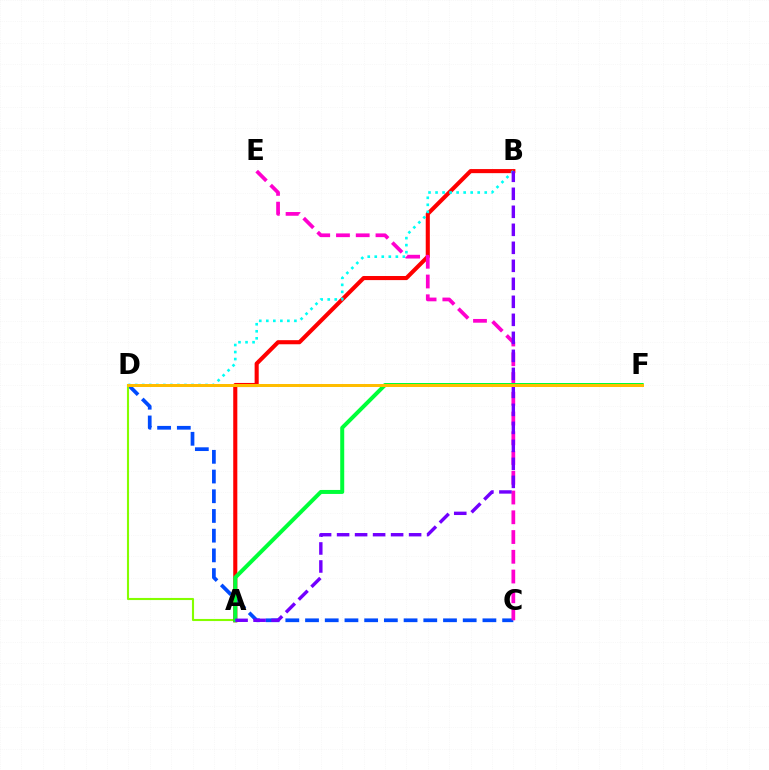{('C', 'D'): [{'color': '#004bff', 'line_style': 'dashed', 'thickness': 2.68}], ('A', 'D'): [{'color': '#84ff00', 'line_style': 'solid', 'thickness': 1.52}], ('A', 'B'): [{'color': '#ff0000', 'line_style': 'solid', 'thickness': 2.95}, {'color': '#7200ff', 'line_style': 'dashed', 'thickness': 2.45}], ('B', 'D'): [{'color': '#00fff6', 'line_style': 'dotted', 'thickness': 1.91}], ('C', 'E'): [{'color': '#ff00cf', 'line_style': 'dashed', 'thickness': 2.68}], ('A', 'F'): [{'color': '#00ff39', 'line_style': 'solid', 'thickness': 2.88}], ('D', 'F'): [{'color': '#ffbd00', 'line_style': 'solid', 'thickness': 2.16}]}